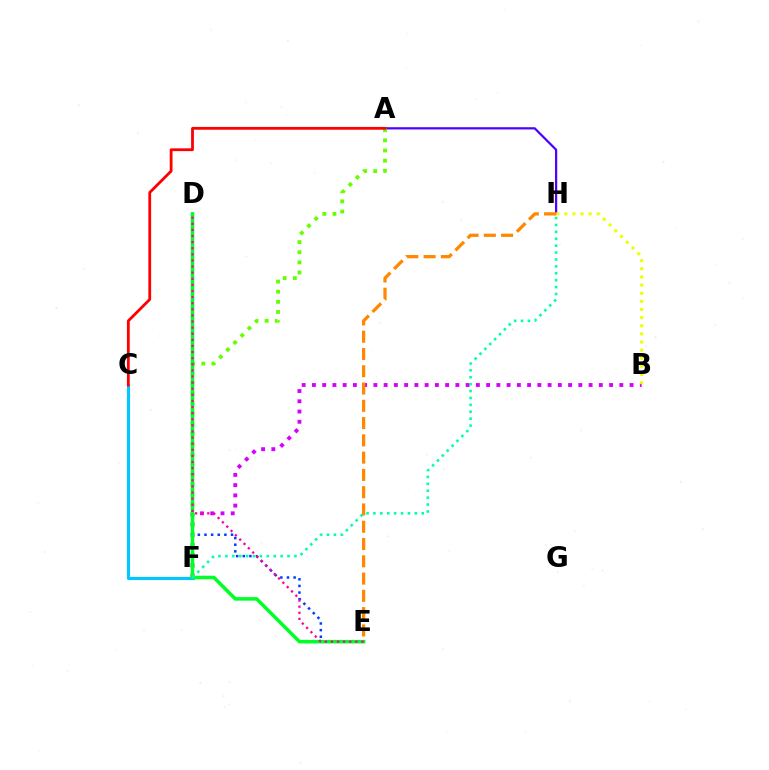{('A', 'H'): [{'color': '#4f00ff', 'line_style': 'solid', 'thickness': 1.61}], ('B', 'F'): [{'color': '#d600ff', 'line_style': 'dotted', 'thickness': 2.78}], ('D', 'E'): [{'color': '#003fff', 'line_style': 'dotted', 'thickness': 1.8}, {'color': '#00ff27', 'line_style': 'solid', 'thickness': 2.54}, {'color': '#ff00a0', 'line_style': 'dotted', 'thickness': 1.66}], ('B', 'H'): [{'color': '#eeff00', 'line_style': 'dotted', 'thickness': 2.21}], ('C', 'F'): [{'color': '#00c7ff', 'line_style': 'solid', 'thickness': 2.26}], ('A', 'F'): [{'color': '#66ff00', 'line_style': 'dotted', 'thickness': 2.75}], ('A', 'C'): [{'color': '#ff0000', 'line_style': 'solid', 'thickness': 2.01}], ('E', 'H'): [{'color': '#ff8800', 'line_style': 'dashed', 'thickness': 2.35}], ('F', 'H'): [{'color': '#00ffaf', 'line_style': 'dotted', 'thickness': 1.88}]}